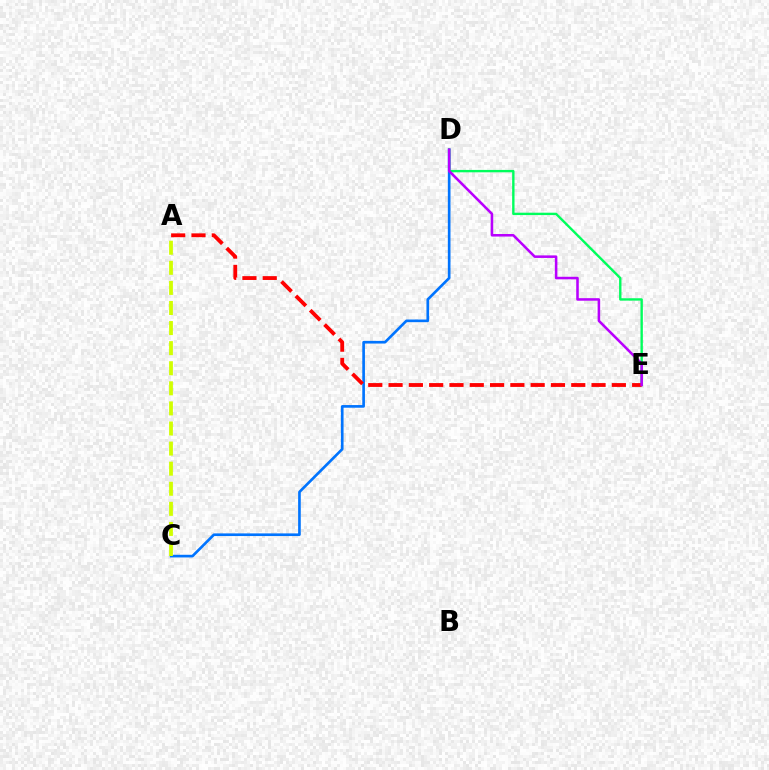{('C', 'D'): [{'color': '#0074ff', 'line_style': 'solid', 'thickness': 1.91}], ('D', 'E'): [{'color': '#00ff5c', 'line_style': 'solid', 'thickness': 1.71}, {'color': '#b900ff', 'line_style': 'solid', 'thickness': 1.84}], ('A', 'E'): [{'color': '#ff0000', 'line_style': 'dashed', 'thickness': 2.76}], ('A', 'C'): [{'color': '#d1ff00', 'line_style': 'dashed', 'thickness': 2.73}]}